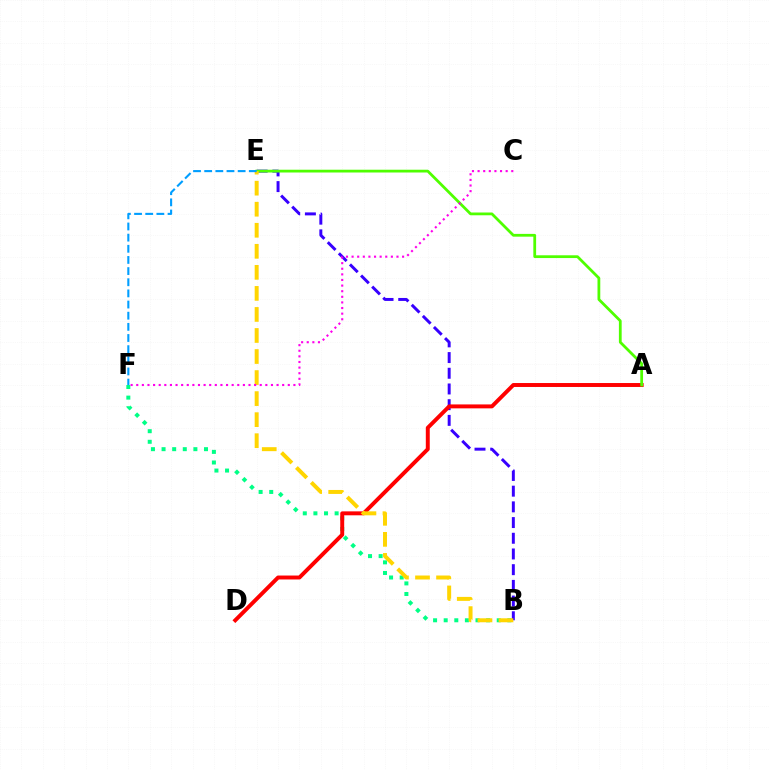{('B', 'F'): [{'color': '#00ff86', 'line_style': 'dotted', 'thickness': 2.88}], ('B', 'E'): [{'color': '#3700ff', 'line_style': 'dashed', 'thickness': 2.13}, {'color': '#ffd500', 'line_style': 'dashed', 'thickness': 2.86}], ('A', 'D'): [{'color': '#ff0000', 'line_style': 'solid', 'thickness': 2.83}], ('A', 'E'): [{'color': '#4fff00', 'line_style': 'solid', 'thickness': 2.0}], ('E', 'F'): [{'color': '#009eff', 'line_style': 'dashed', 'thickness': 1.51}], ('C', 'F'): [{'color': '#ff00ed', 'line_style': 'dotted', 'thickness': 1.52}]}